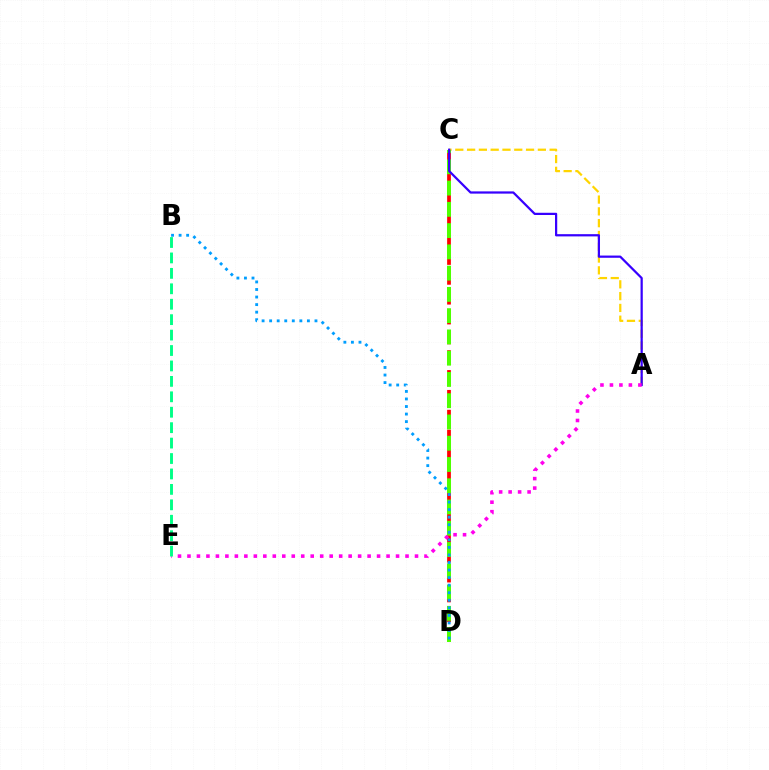{('C', 'D'): [{'color': '#ff0000', 'line_style': 'dashed', 'thickness': 2.7}, {'color': '#4fff00', 'line_style': 'dashed', 'thickness': 2.89}], ('A', 'C'): [{'color': '#ffd500', 'line_style': 'dashed', 'thickness': 1.6}, {'color': '#3700ff', 'line_style': 'solid', 'thickness': 1.61}], ('B', 'D'): [{'color': '#009eff', 'line_style': 'dotted', 'thickness': 2.05}], ('A', 'E'): [{'color': '#ff00ed', 'line_style': 'dotted', 'thickness': 2.58}], ('B', 'E'): [{'color': '#00ff86', 'line_style': 'dashed', 'thickness': 2.1}]}